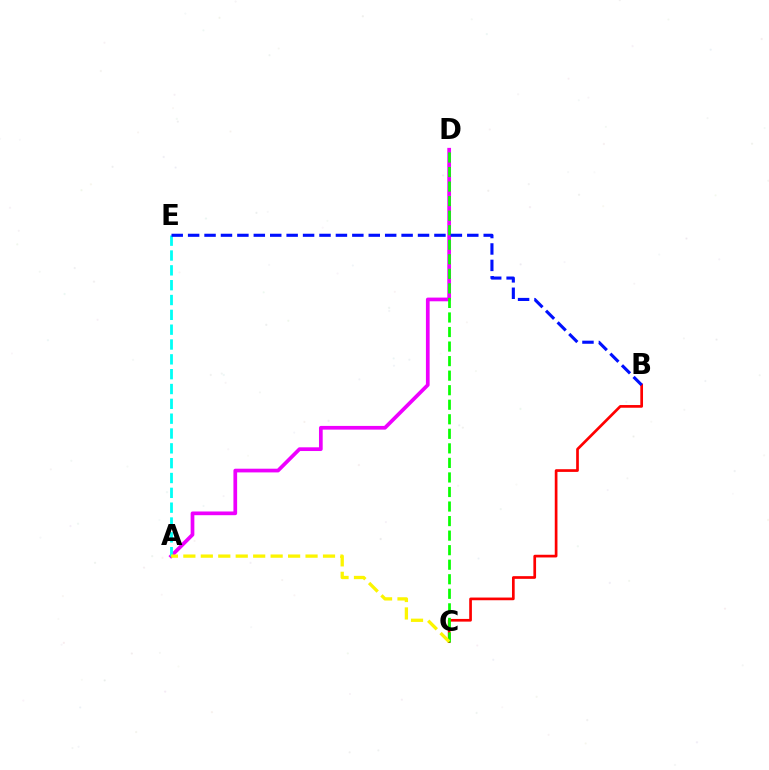{('A', 'D'): [{'color': '#ee00ff', 'line_style': 'solid', 'thickness': 2.67}], ('B', 'C'): [{'color': '#ff0000', 'line_style': 'solid', 'thickness': 1.94}], ('C', 'D'): [{'color': '#08ff00', 'line_style': 'dashed', 'thickness': 1.98}], ('A', 'E'): [{'color': '#00fff6', 'line_style': 'dashed', 'thickness': 2.02}], ('A', 'C'): [{'color': '#fcf500', 'line_style': 'dashed', 'thickness': 2.37}], ('B', 'E'): [{'color': '#0010ff', 'line_style': 'dashed', 'thickness': 2.23}]}